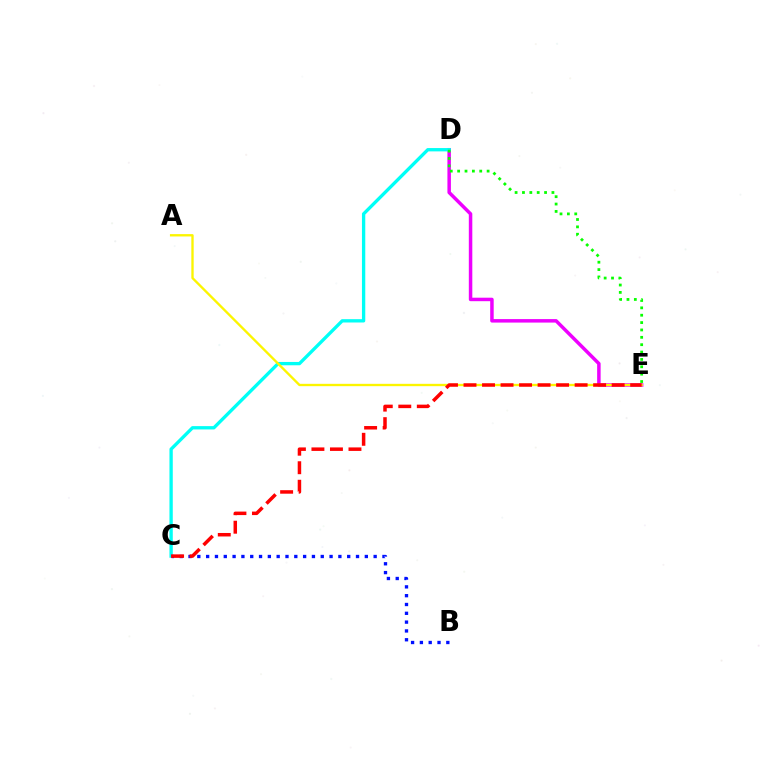{('D', 'E'): [{'color': '#ee00ff', 'line_style': 'solid', 'thickness': 2.51}, {'color': '#08ff00', 'line_style': 'dotted', 'thickness': 2.0}], ('C', 'D'): [{'color': '#00fff6', 'line_style': 'solid', 'thickness': 2.39}], ('A', 'E'): [{'color': '#fcf500', 'line_style': 'solid', 'thickness': 1.69}], ('B', 'C'): [{'color': '#0010ff', 'line_style': 'dotted', 'thickness': 2.4}], ('C', 'E'): [{'color': '#ff0000', 'line_style': 'dashed', 'thickness': 2.52}]}